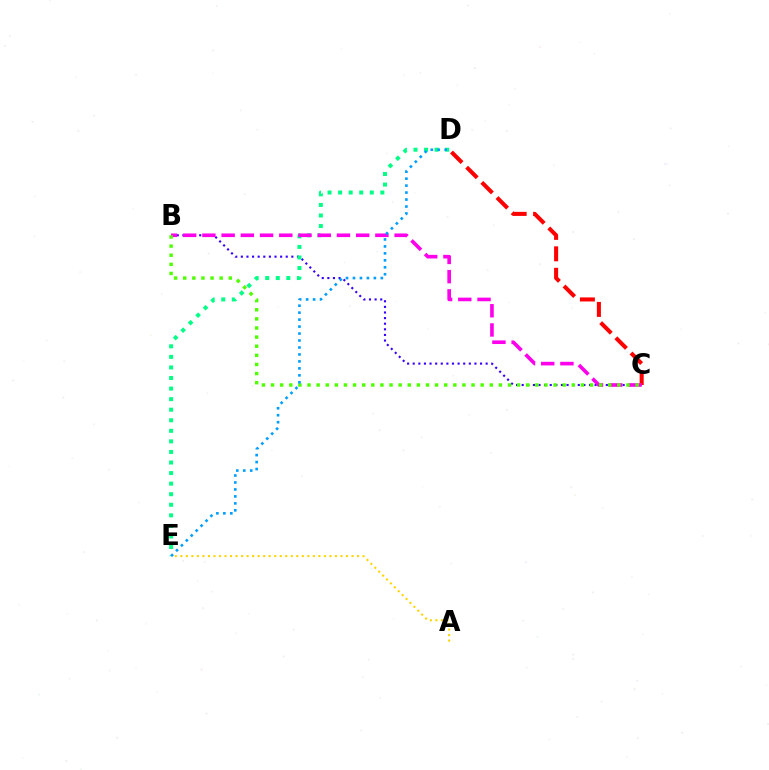{('B', 'C'): [{'color': '#3700ff', 'line_style': 'dotted', 'thickness': 1.52}, {'color': '#ff00ed', 'line_style': 'dashed', 'thickness': 2.61}, {'color': '#4fff00', 'line_style': 'dotted', 'thickness': 2.48}], ('C', 'D'): [{'color': '#ff0000', 'line_style': 'dashed', 'thickness': 2.91}], ('A', 'E'): [{'color': '#ffd500', 'line_style': 'dotted', 'thickness': 1.5}], ('D', 'E'): [{'color': '#00ff86', 'line_style': 'dotted', 'thickness': 2.87}, {'color': '#009eff', 'line_style': 'dotted', 'thickness': 1.89}]}